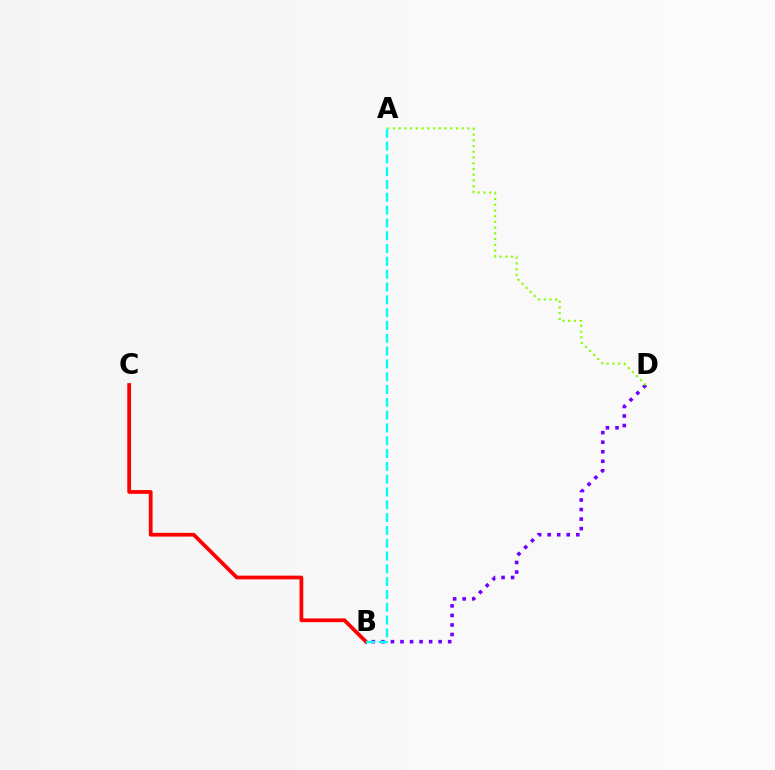{('B', 'D'): [{'color': '#7200ff', 'line_style': 'dotted', 'thickness': 2.59}], ('B', 'C'): [{'color': '#ff0000', 'line_style': 'solid', 'thickness': 2.7}], ('A', 'D'): [{'color': '#84ff00', 'line_style': 'dotted', 'thickness': 1.56}], ('A', 'B'): [{'color': '#00fff6', 'line_style': 'dashed', 'thickness': 1.74}]}